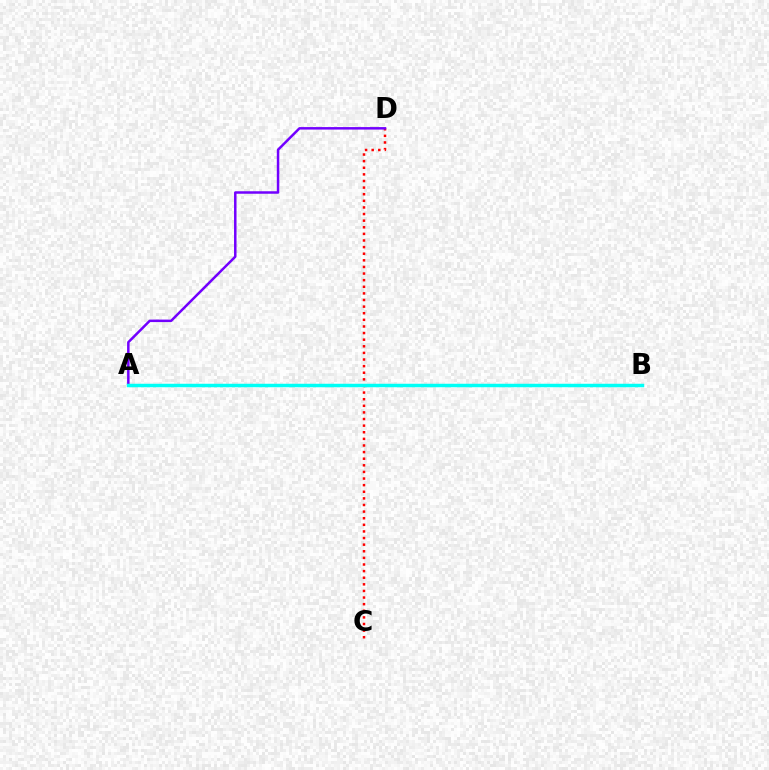{('C', 'D'): [{'color': '#ff0000', 'line_style': 'dotted', 'thickness': 1.8}], ('A', 'B'): [{'color': '#84ff00', 'line_style': 'dotted', 'thickness': 1.85}, {'color': '#00fff6', 'line_style': 'solid', 'thickness': 2.5}], ('A', 'D'): [{'color': '#7200ff', 'line_style': 'solid', 'thickness': 1.8}]}